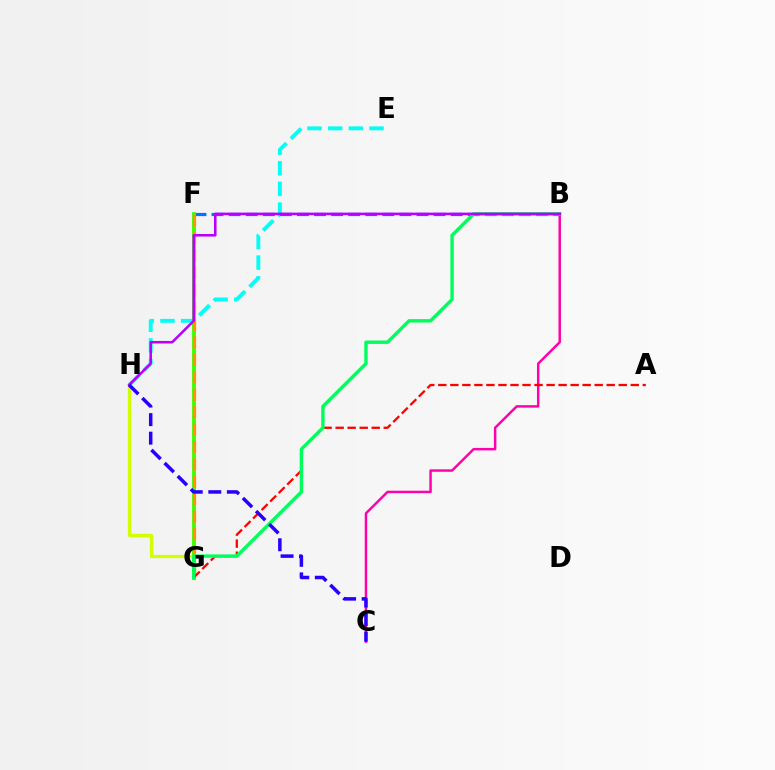{('G', 'H'): [{'color': '#d1ff00', 'line_style': 'solid', 'thickness': 2.36}], ('B', 'C'): [{'color': '#ff00ac', 'line_style': 'solid', 'thickness': 1.78}], ('E', 'H'): [{'color': '#00fff6', 'line_style': 'dashed', 'thickness': 2.81}], ('B', 'F'): [{'color': '#0074ff', 'line_style': 'dashed', 'thickness': 2.32}], ('F', 'G'): [{'color': '#3dff00', 'line_style': 'solid', 'thickness': 2.78}, {'color': '#ff9400', 'line_style': 'dashed', 'thickness': 2.37}], ('A', 'G'): [{'color': '#ff0000', 'line_style': 'dashed', 'thickness': 1.63}], ('B', 'G'): [{'color': '#00ff5c', 'line_style': 'solid', 'thickness': 2.45}], ('B', 'H'): [{'color': '#b900ff', 'line_style': 'solid', 'thickness': 1.84}], ('C', 'H'): [{'color': '#2500ff', 'line_style': 'dashed', 'thickness': 2.52}]}